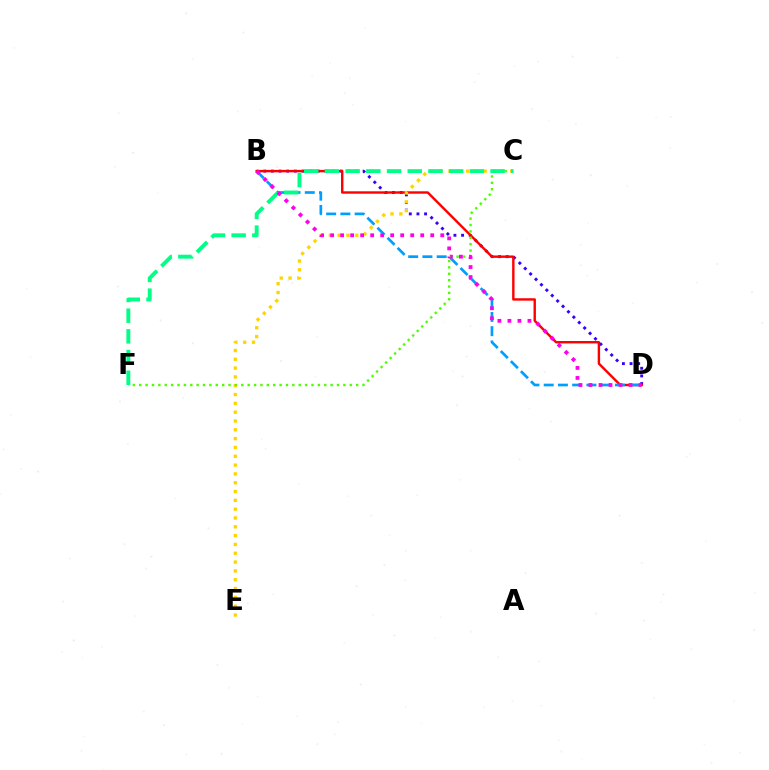{('B', 'D'): [{'color': '#3700ff', 'line_style': 'dotted', 'thickness': 2.08}, {'color': '#ff0000', 'line_style': 'solid', 'thickness': 1.73}, {'color': '#009eff', 'line_style': 'dashed', 'thickness': 1.94}, {'color': '#ff00ed', 'line_style': 'dotted', 'thickness': 2.72}], ('C', 'E'): [{'color': '#ffd500', 'line_style': 'dotted', 'thickness': 2.4}], ('C', 'F'): [{'color': '#4fff00', 'line_style': 'dotted', 'thickness': 1.73}, {'color': '#00ff86', 'line_style': 'dashed', 'thickness': 2.81}]}